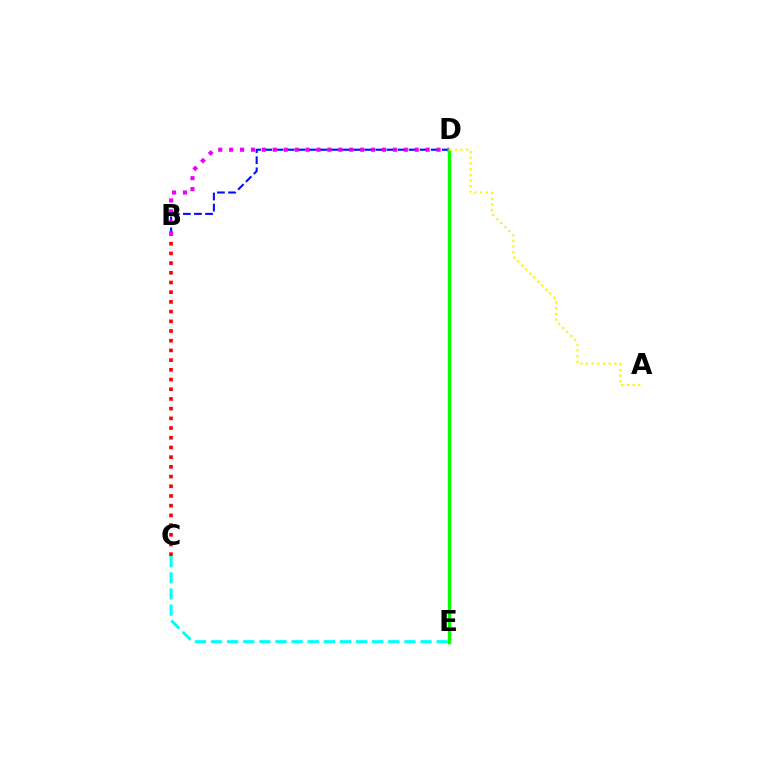{('B', 'D'): [{'color': '#0010ff', 'line_style': 'dashed', 'thickness': 1.51}, {'color': '#ee00ff', 'line_style': 'dotted', 'thickness': 2.97}], ('D', 'E'): [{'color': '#08ff00', 'line_style': 'solid', 'thickness': 2.43}], ('B', 'C'): [{'color': '#ff0000', 'line_style': 'dotted', 'thickness': 2.64}], ('C', 'E'): [{'color': '#00fff6', 'line_style': 'dashed', 'thickness': 2.19}], ('A', 'D'): [{'color': '#fcf500', 'line_style': 'dotted', 'thickness': 1.54}]}